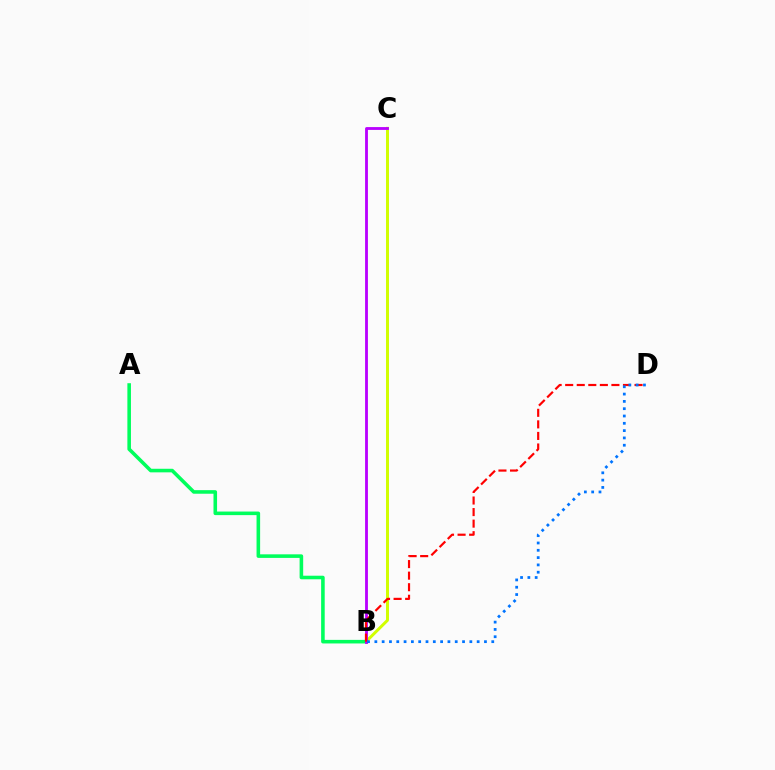{('B', 'C'): [{'color': '#d1ff00', 'line_style': 'solid', 'thickness': 2.14}, {'color': '#b900ff', 'line_style': 'solid', 'thickness': 2.04}], ('A', 'B'): [{'color': '#00ff5c', 'line_style': 'solid', 'thickness': 2.57}], ('B', 'D'): [{'color': '#ff0000', 'line_style': 'dashed', 'thickness': 1.57}, {'color': '#0074ff', 'line_style': 'dotted', 'thickness': 1.99}]}